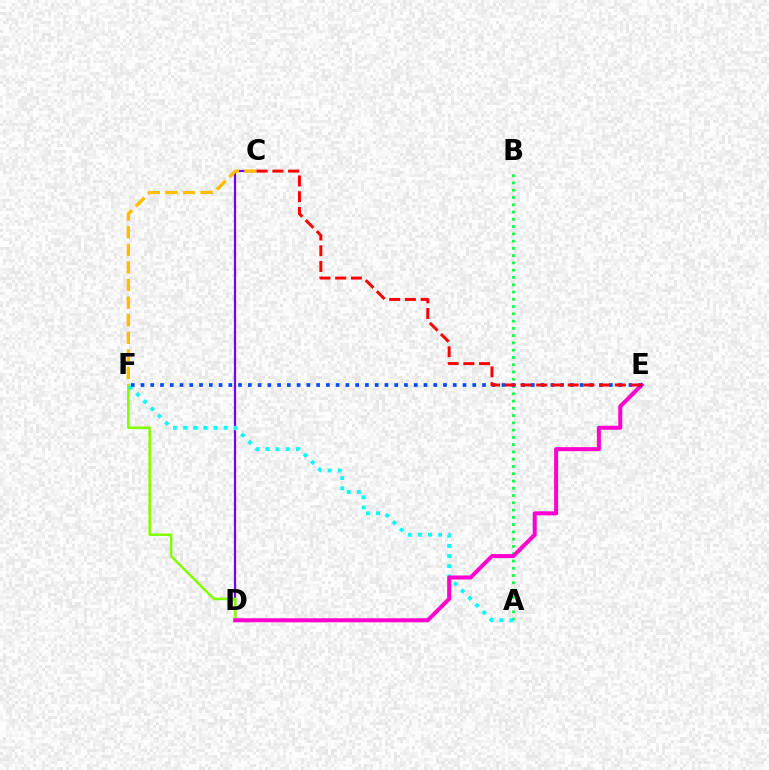{('A', 'B'): [{'color': '#00ff39', 'line_style': 'dotted', 'thickness': 1.98}], ('C', 'D'): [{'color': '#7200ff', 'line_style': 'solid', 'thickness': 1.58}], ('D', 'F'): [{'color': '#84ff00', 'line_style': 'solid', 'thickness': 1.86}], ('A', 'F'): [{'color': '#00fff6', 'line_style': 'dotted', 'thickness': 2.75}], ('D', 'E'): [{'color': '#ff00cf', 'line_style': 'solid', 'thickness': 2.89}], ('E', 'F'): [{'color': '#004bff', 'line_style': 'dotted', 'thickness': 2.65}], ('C', 'E'): [{'color': '#ff0000', 'line_style': 'dashed', 'thickness': 2.14}], ('C', 'F'): [{'color': '#ffbd00', 'line_style': 'dashed', 'thickness': 2.39}]}